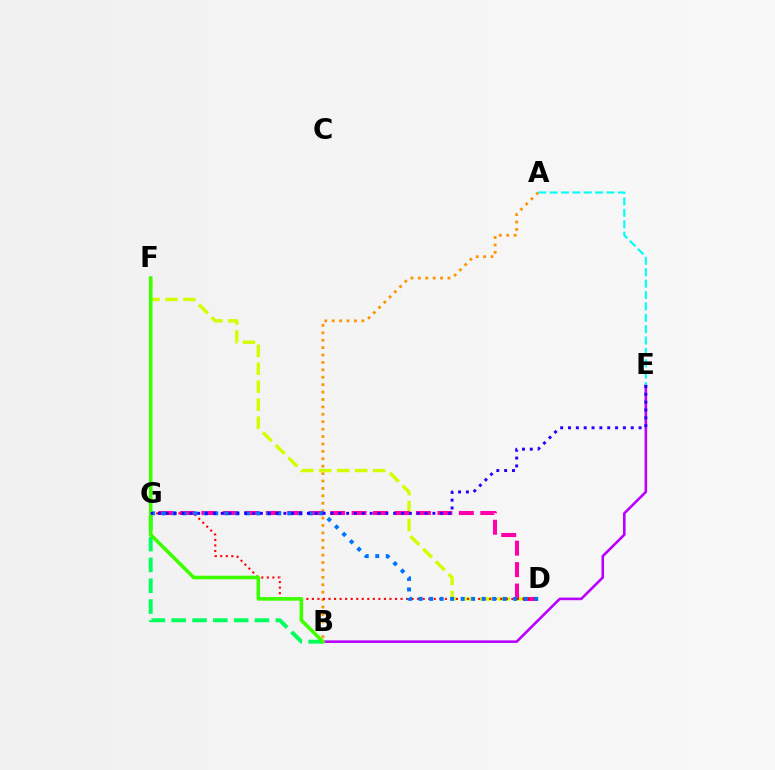{('A', 'B'): [{'color': '#ff9400', 'line_style': 'dotted', 'thickness': 2.01}], ('D', 'F'): [{'color': '#d1ff00', 'line_style': 'dashed', 'thickness': 2.44}], ('D', 'G'): [{'color': '#ff00ac', 'line_style': 'dashed', 'thickness': 2.91}, {'color': '#ff0000', 'line_style': 'dotted', 'thickness': 1.51}, {'color': '#0074ff', 'line_style': 'dotted', 'thickness': 2.86}], ('B', 'E'): [{'color': '#b900ff', 'line_style': 'solid', 'thickness': 1.87}], ('B', 'G'): [{'color': '#00ff5c', 'line_style': 'dashed', 'thickness': 2.83}], ('B', 'F'): [{'color': '#3dff00', 'line_style': 'solid', 'thickness': 2.58}], ('E', 'G'): [{'color': '#2500ff', 'line_style': 'dotted', 'thickness': 2.13}], ('A', 'E'): [{'color': '#00fff6', 'line_style': 'dashed', 'thickness': 1.55}]}